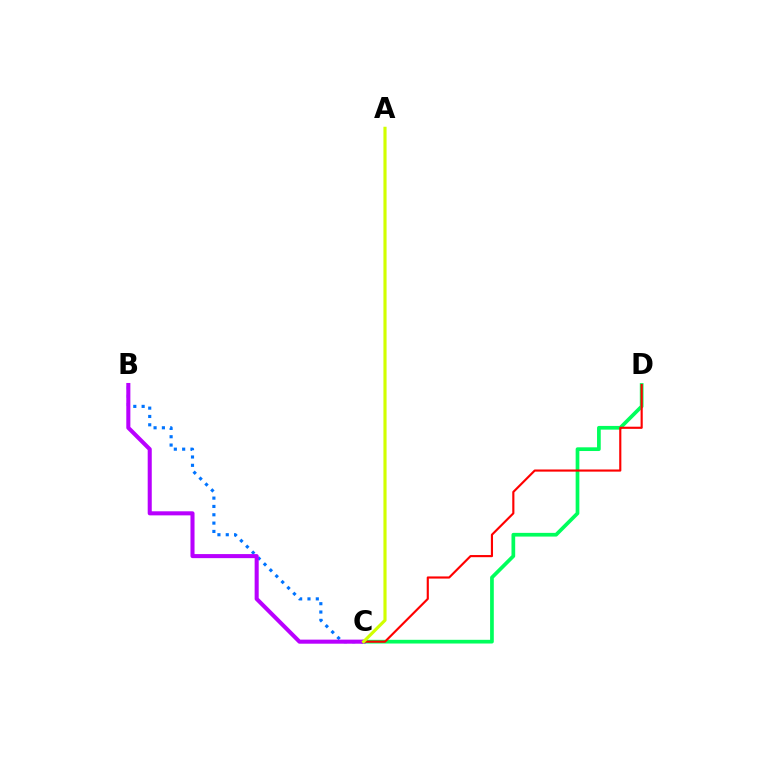{('C', 'D'): [{'color': '#00ff5c', 'line_style': 'solid', 'thickness': 2.67}, {'color': '#ff0000', 'line_style': 'solid', 'thickness': 1.54}], ('B', 'C'): [{'color': '#0074ff', 'line_style': 'dotted', 'thickness': 2.26}, {'color': '#b900ff', 'line_style': 'solid', 'thickness': 2.92}], ('A', 'C'): [{'color': '#d1ff00', 'line_style': 'solid', 'thickness': 2.27}]}